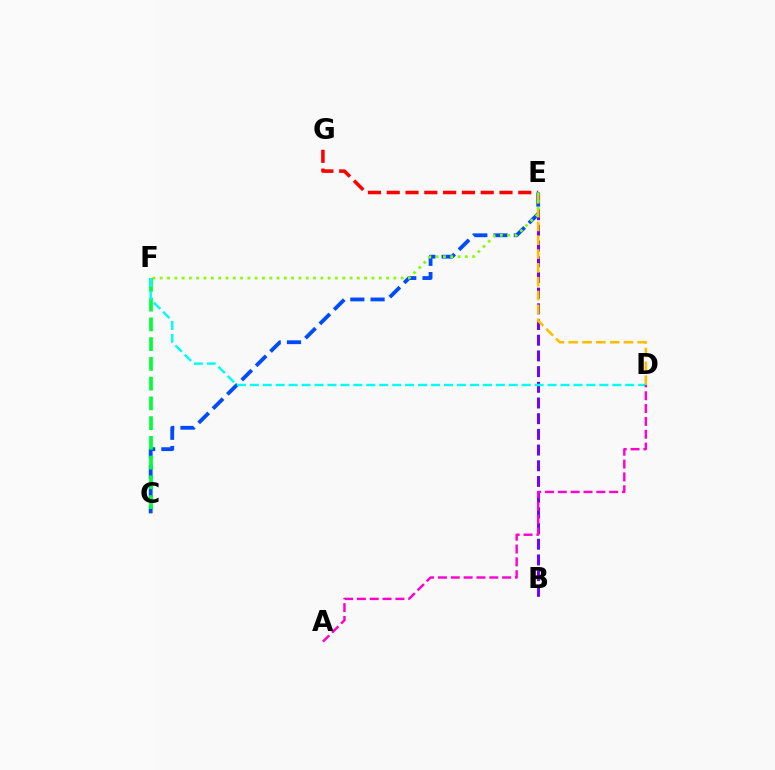{('E', 'G'): [{'color': '#ff0000', 'line_style': 'dashed', 'thickness': 2.55}], ('B', 'E'): [{'color': '#7200ff', 'line_style': 'dashed', 'thickness': 2.13}], ('C', 'E'): [{'color': '#004bff', 'line_style': 'dashed', 'thickness': 2.75}], ('D', 'E'): [{'color': '#ffbd00', 'line_style': 'dashed', 'thickness': 1.88}], ('E', 'F'): [{'color': '#84ff00', 'line_style': 'dotted', 'thickness': 1.98}], ('C', 'F'): [{'color': '#00ff39', 'line_style': 'dashed', 'thickness': 2.68}], ('D', 'F'): [{'color': '#00fff6', 'line_style': 'dashed', 'thickness': 1.76}], ('A', 'D'): [{'color': '#ff00cf', 'line_style': 'dashed', 'thickness': 1.74}]}